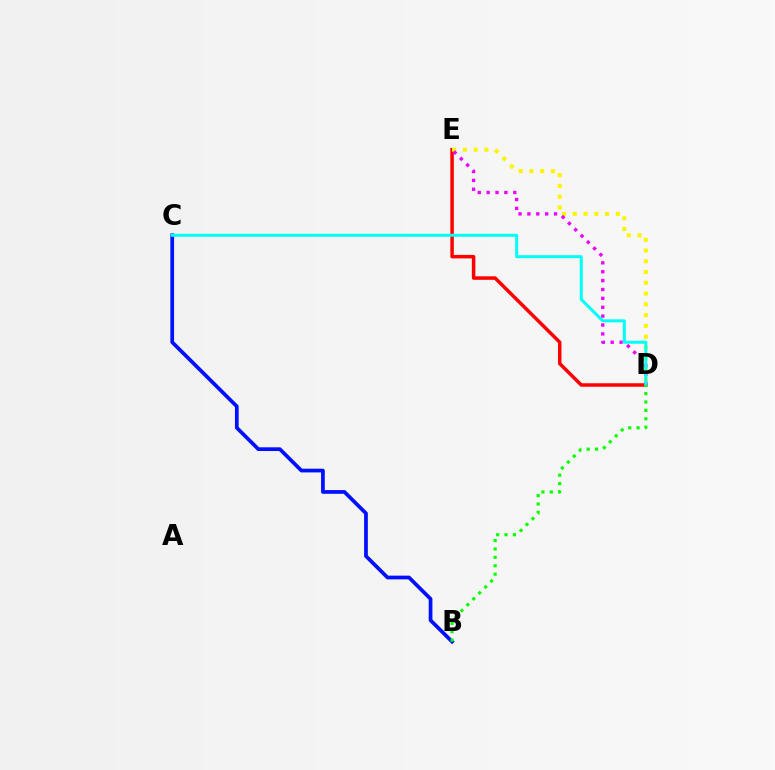{('B', 'C'): [{'color': '#0010ff', 'line_style': 'solid', 'thickness': 2.68}], ('D', 'E'): [{'color': '#ff0000', 'line_style': 'solid', 'thickness': 2.51}, {'color': '#fcf500', 'line_style': 'dotted', 'thickness': 2.93}, {'color': '#ee00ff', 'line_style': 'dotted', 'thickness': 2.41}], ('C', 'D'): [{'color': '#00fff6', 'line_style': 'solid', 'thickness': 2.17}], ('B', 'D'): [{'color': '#08ff00', 'line_style': 'dotted', 'thickness': 2.28}]}